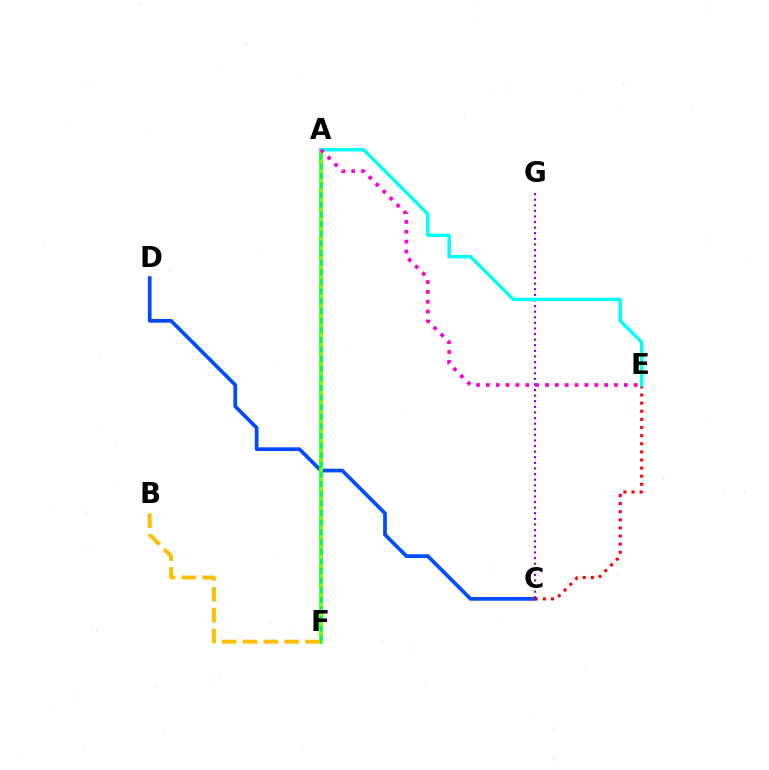{('C', 'D'): [{'color': '#004bff', 'line_style': 'solid', 'thickness': 2.67}], ('C', 'E'): [{'color': '#ff0000', 'line_style': 'dotted', 'thickness': 2.21}], ('A', 'F'): [{'color': '#00ff39', 'line_style': 'solid', 'thickness': 2.55}, {'color': '#84ff00', 'line_style': 'dotted', 'thickness': 2.62}], ('C', 'G'): [{'color': '#7200ff', 'line_style': 'dotted', 'thickness': 1.52}], ('A', 'E'): [{'color': '#00fff6', 'line_style': 'solid', 'thickness': 2.48}, {'color': '#ff00cf', 'line_style': 'dotted', 'thickness': 2.68}], ('B', 'F'): [{'color': '#ffbd00', 'line_style': 'dashed', 'thickness': 2.84}]}